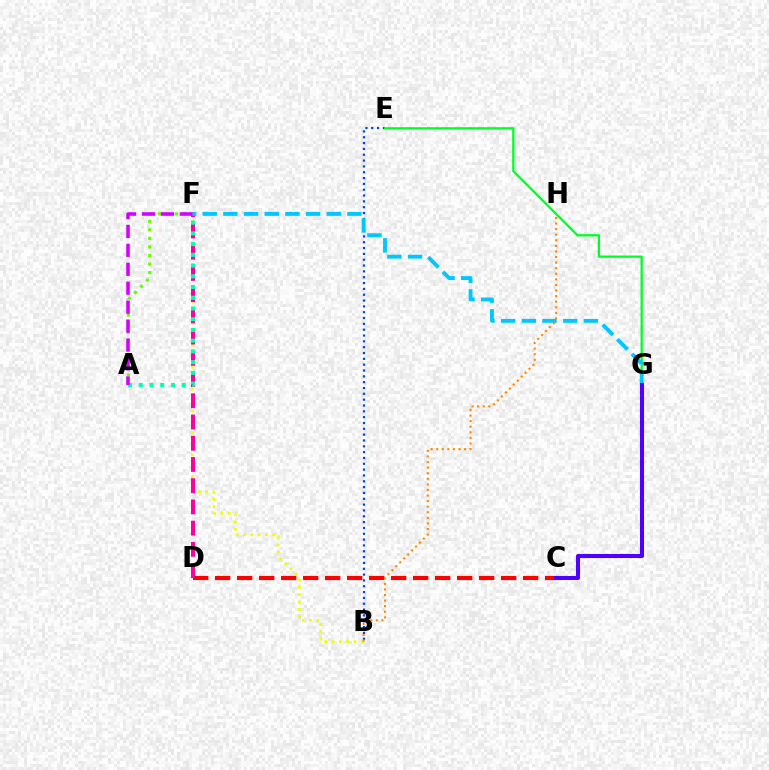{('B', 'F'): [{'color': '#eeff00', 'line_style': 'dotted', 'thickness': 1.99}], ('C', 'D'): [{'color': '#ff0000', 'line_style': 'dashed', 'thickness': 2.99}], ('D', 'F'): [{'color': '#ff00a0', 'line_style': 'dashed', 'thickness': 2.88}], ('A', 'F'): [{'color': '#66ff00', 'line_style': 'dotted', 'thickness': 2.32}, {'color': '#00ffaf', 'line_style': 'dotted', 'thickness': 2.92}, {'color': '#d600ff', 'line_style': 'dashed', 'thickness': 2.57}], ('B', 'E'): [{'color': '#003fff', 'line_style': 'dotted', 'thickness': 1.58}], ('E', 'G'): [{'color': '#00ff27', 'line_style': 'solid', 'thickness': 1.65}], ('F', 'G'): [{'color': '#00c7ff', 'line_style': 'dashed', 'thickness': 2.81}], ('C', 'G'): [{'color': '#4f00ff', 'line_style': 'solid', 'thickness': 2.92}], ('B', 'H'): [{'color': '#ff8800', 'line_style': 'dotted', 'thickness': 1.52}]}